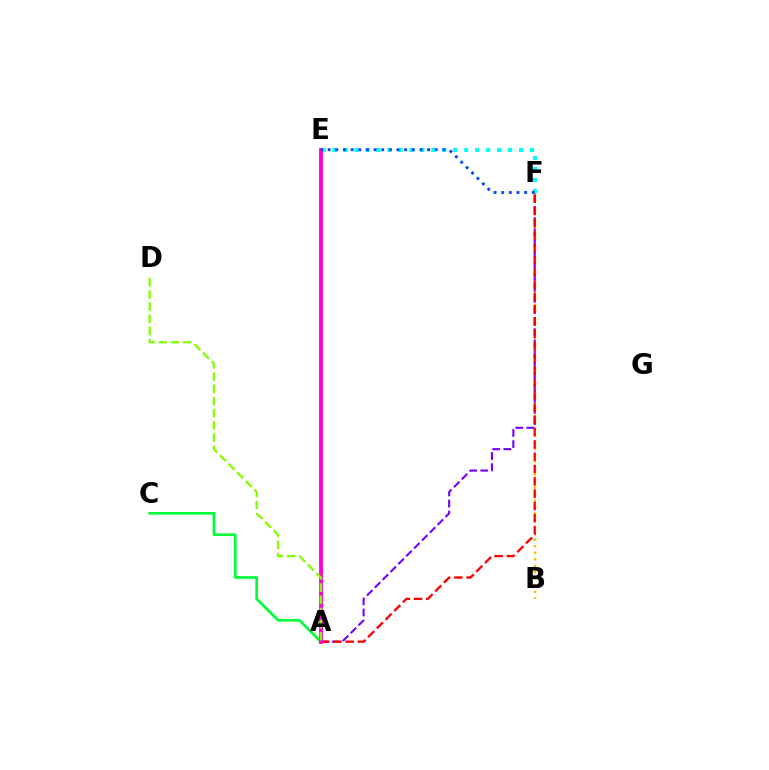{('B', 'F'): [{'color': '#ffbd00', 'line_style': 'dotted', 'thickness': 1.77}], ('A', 'F'): [{'color': '#7200ff', 'line_style': 'dashed', 'thickness': 1.51}, {'color': '#ff0000', 'line_style': 'dashed', 'thickness': 1.67}], ('A', 'C'): [{'color': '#00ff39', 'line_style': 'solid', 'thickness': 1.92}], ('E', 'F'): [{'color': '#00fff6', 'line_style': 'dotted', 'thickness': 2.98}, {'color': '#004bff', 'line_style': 'dotted', 'thickness': 2.08}], ('A', 'E'): [{'color': '#ff00cf', 'line_style': 'solid', 'thickness': 2.78}], ('A', 'D'): [{'color': '#84ff00', 'line_style': 'dashed', 'thickness': 1.65}]}